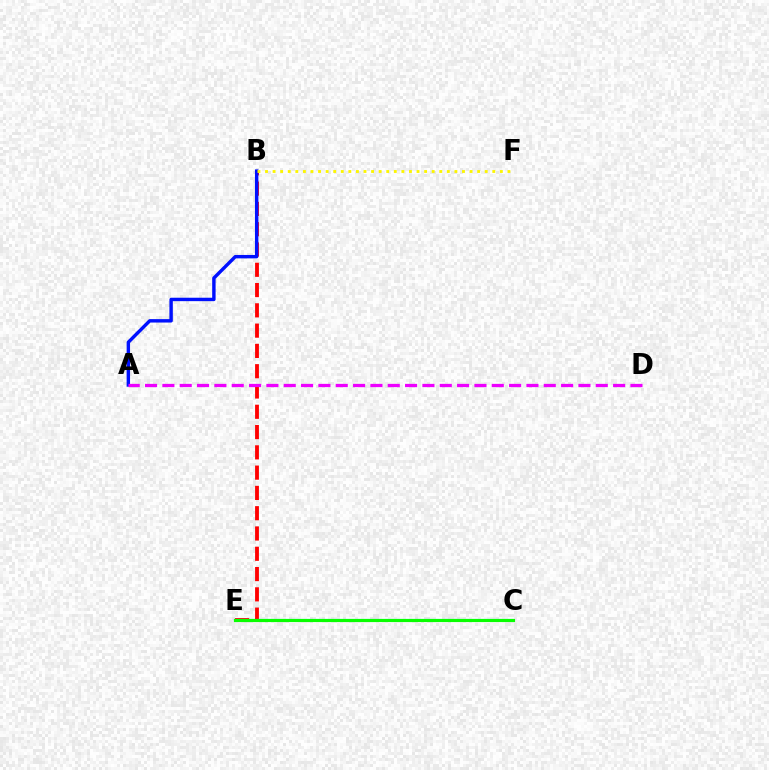{('B', 'E'): [{'color': '#ff0000', 'line_style': 'dashed', 'thickness': 2.76}], ('A', 'B'): [{'color': '#0010ff', 'line_style': 'solid', 'thickness': 2.46}], ('C', 'E'): [{'color': '#00fff6', 'line_style': 'solid', 'thickness': 1.52}, {'color': '#08ff00', 'line_style': 'solid', 'thickness': 2.27}], ('B', 'F'): [{'color': '#fcf500', 'line_style': 'dotted', 'thickness': 2.06}], ('A', 'D'): [{'color': '#ee00ff', 'line_style': 'dashed', 'thickness': 2.36}]}